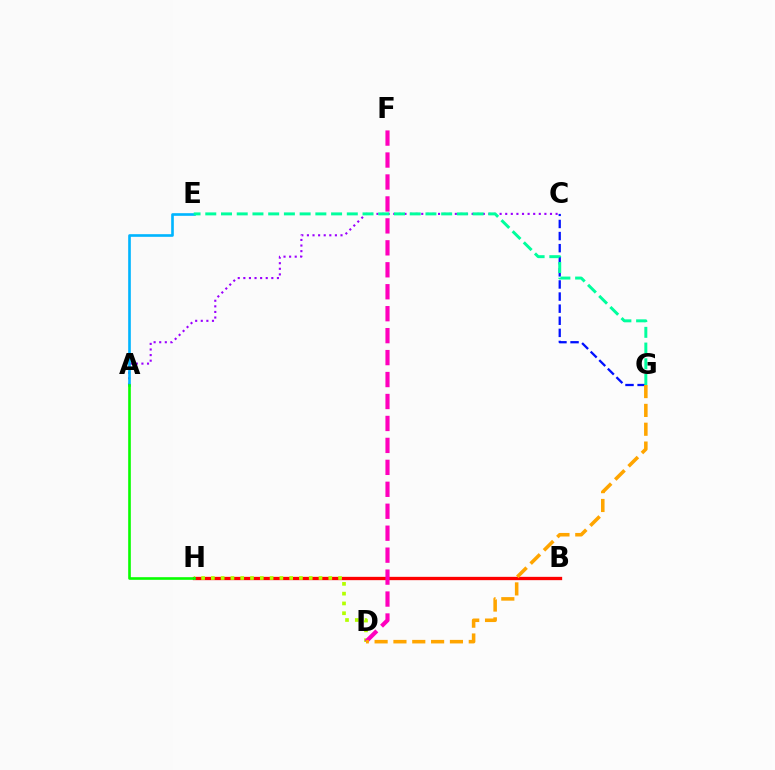{('B', 'H'): [{'color': '#ff0000', 'line_style': 'solid', 'thickness': 2.39}], ('A', 'C'): [{'color': '#9b00ff', 'line_style': 'dotted', 'thickness': 1.52}], ('A', 'E'): [{'color': '#00b5ff', 'line_style': 'solid', 'thickness': 1.9}], ('D', 'H'): [{'color': '#b3ff00', 'line_style': 'dotted', 'thickness': 2.66}], ('D', 'F'): [{'color': '#ff00bd', 'line_style': 'dashed', 'thickness': 2.98}], ('C', 'G'): [{'color': '#0010ff', 'line_style': 'dashed', 'thickness': 1.64}], ('D', 'G'): [{'color': '#ffa500', 'line_style': 'dashed', 'thickness': 2.56}], ('A', 'H'): [{'color': '#08ff00', 'line_style': 'solid', 'thickness': 1.9}], ('E', 'G'): [{'color': '#00ff9d', 'line_style': 'dashed', 'thickness': 2.14}]}